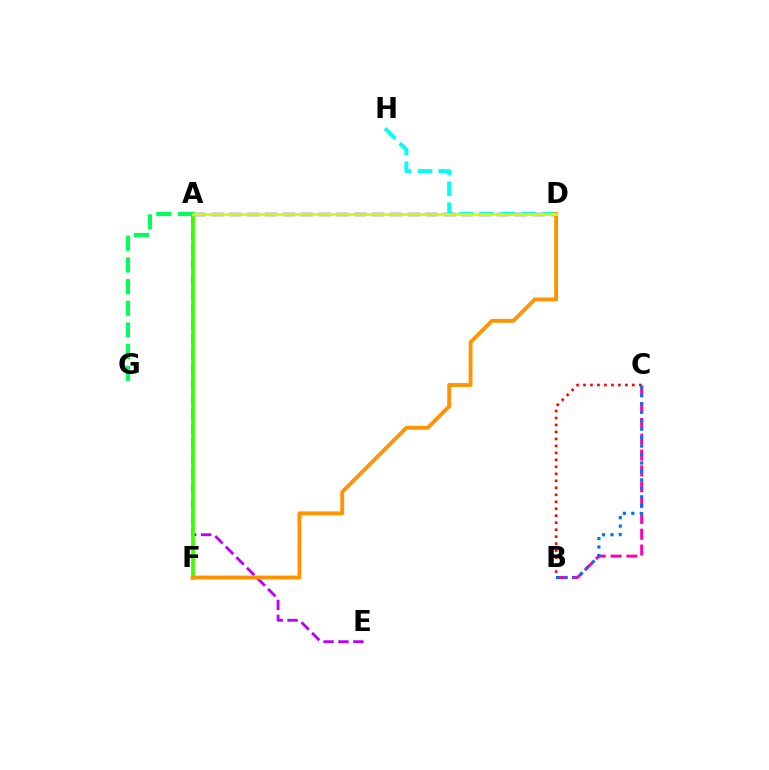{('A', 'D'): [{'color': '#2500ff', 'line_style': 'dashed', 'thickness': 2.42}, {'color': '#d1ff00', 'line_style': 'solid', 'thickness': 2.08}], ('D', 'H'): [{'color': '#00fff6', 'line_style': 'dashed', 'thickness': 2.85}], ('B', 'C'): [{'color': '#ff00ac', 'line_style': 'dashed', 'thickness': 2.15}, {'color': '#ff0000', 'line_style': 'dotted', 'thickness': 1.9}, {'color': '#0074ff', 'line_style': 'dotted', 'thickness': 2.3}], ('A', 'E'): [{'color': '#b900ff', 'line_style': 'dashed', 'thickness': 2.03}], ('A', 'F'): [{'color': '#3dff00', 'line_style': 'solid', 'thickness': 2.72}], ('D', 'F'): [{'color': '#ff9400', 'line_style': 'solid', 'thickness': 2.78}], ('A', 'G'): [{'color': '#00ff5c', 'line_style': 'dashed', 'thickness': 2.94}]}